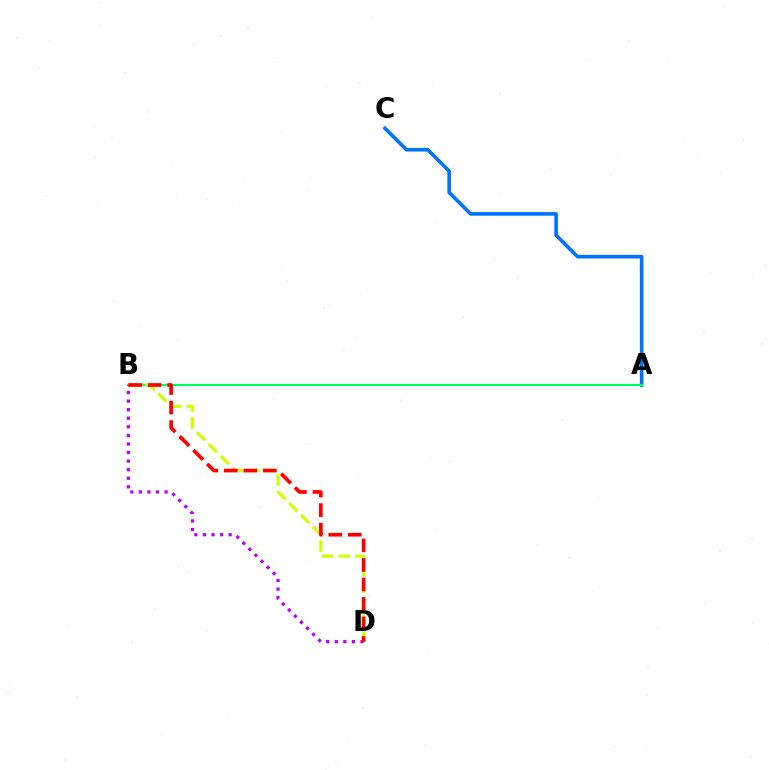{('A', 'C'): [{'color': '#0074ff', 'line_style': 'solid', 'thickness': 2.6}], ('A', 'B'): [{'color': '#00ff5c', 'line_style': 'solid', 'thickness': 1.58}], ('B', 'D'): [{'color': '#d1ff00', 'line_style': 'dashed', 'thickness': 2.28}, {'color': '#b900ff', 'line_style': 'dotted', 'thickness': 2.33}, {'color': '#ff0000', 'line_style': 'dashed', 'thickness': 2.65}]}